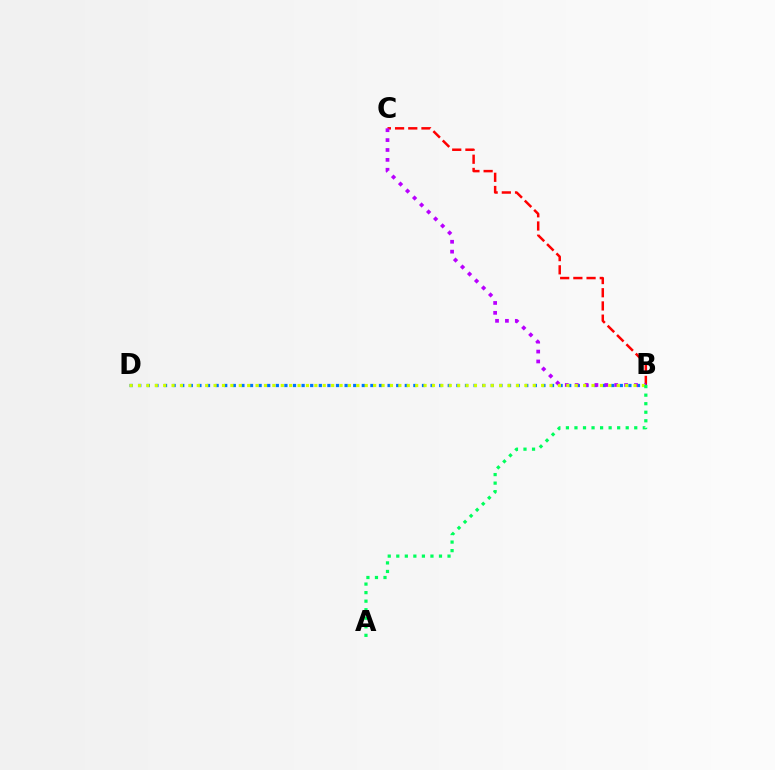{('B', 'C'): [{'color': '#ff0000', 'line_style': 'dashed', 'thickness': 1.79}, {'color': '#b900ff', 'line_style': 'dotted', 'thickness': 2.69}], ('B', 'D'): [{'color': '#0074ff', 'line_style': 'dotted', 'thickness': 2.34}, {'color': '#d1ff00', 'line_style': 'dotted', 'thickness': 2.28}], ('A', 'B'): [{'color': '#00ff5c', 'line_style': 'dotted', 'thickness': 2.32}]}